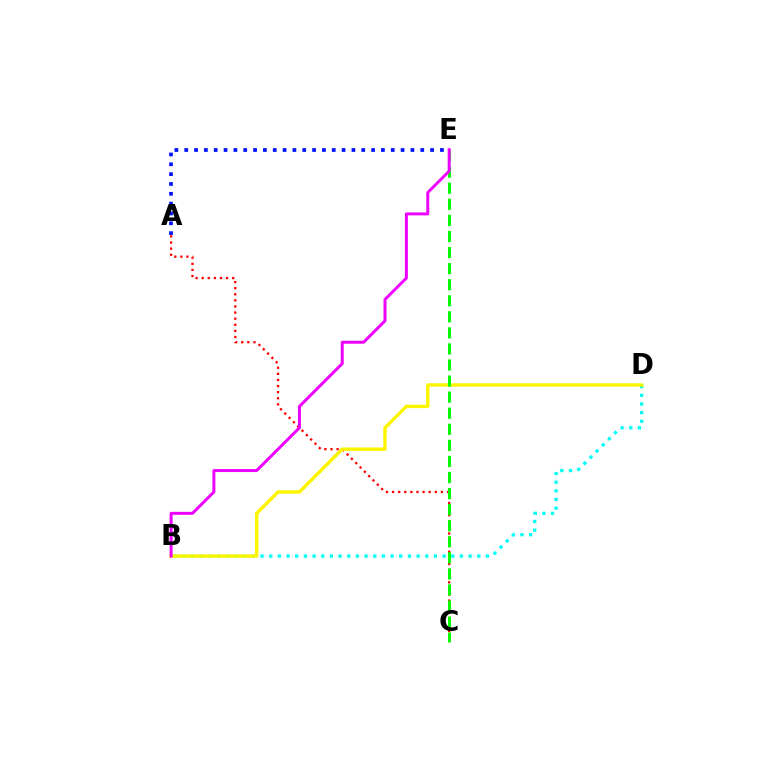{('B', 'D'): [{'color': '#00fff6', 'line_style': 'dotted', 'thickness': 2.36}, {'color': '#fcf500', 'line_style': 'solid', 'thickness': 2.46}], ('A', 'C'): [{'color': '#ff0000', 'line_style': 'dotted', 'thickness': 1.66}], ('C', 'E'): [{'color': '#08ff00', 'line_style': 'dashed', 'thickness': 2.18}], ('B', 'E'): [{'color': '#ee00ff', 'line_style': 'solid', 'thickness': 2.14}], ('A', 'E'): [{'color': '#0010ff', 'line_style': 'dotted', 'thickness': 2.67}]}